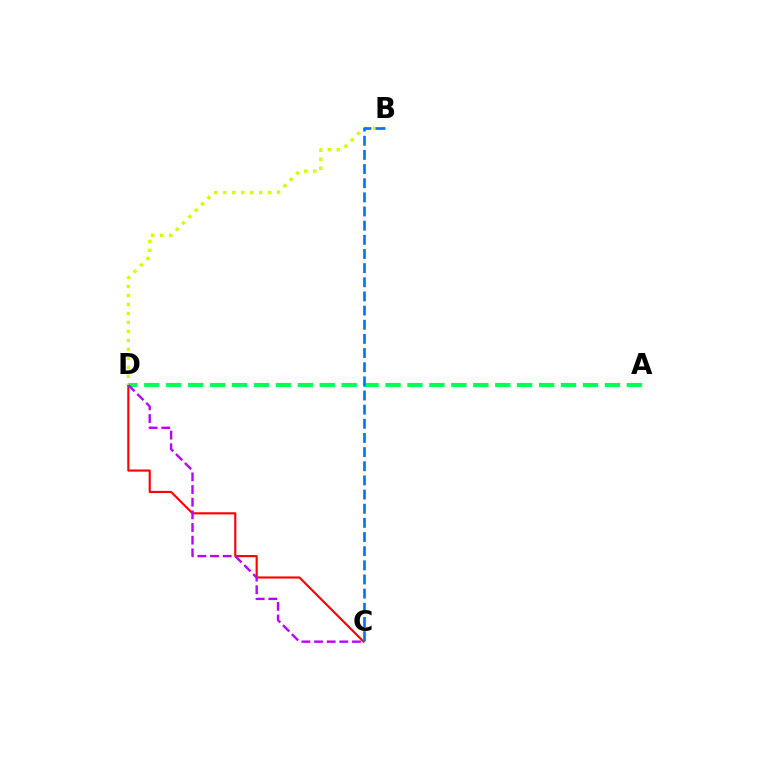{('C', 'D'): [{'color': '#ff0000', 'line_style': 'solid', 'thickness': 1.54}, {'color': '#b900ff', 'line_style': 'dashed', 'thickness': 1.72}], ('A', 'D'): [{'color': '#00ff5c', 'line_style': 'dashed', 'thickness': 2.98}], ('B', 'D'): [{'color': '#d1ff00', 'line_style': 'dotted', 'thickness': 2.44}], ('B', 'C'): [{'color': '#0074ff', 'line_style': 'dashed', 'thickness': 1.92}]}